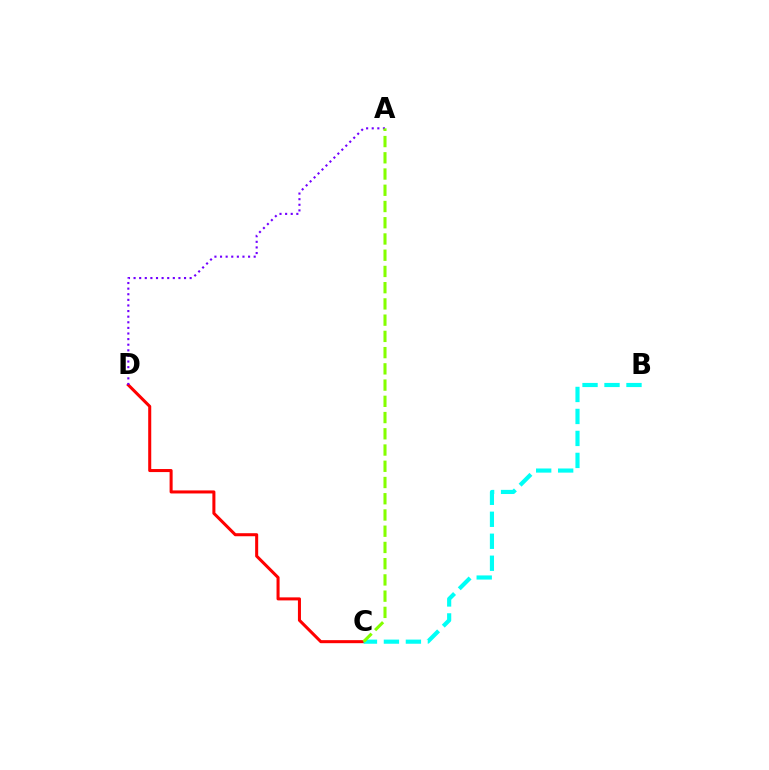{('C', 'D'): [{'color': '#ff0000', 'line_style': 'solid', 'thickness': 2.19}], ('A', 'D'): [{'color': '#7200ff', 'line_style': 'dotted', 'thickness': 1.52}], ('B', 'C'): [{'color': '#00fff6', 'line_style': 'dashed', 'thickness': 2.99}], ('A', 'C'): [{'color': '#84ff00', 'line_style': 'dashed', 'thickness': 2.21}]}